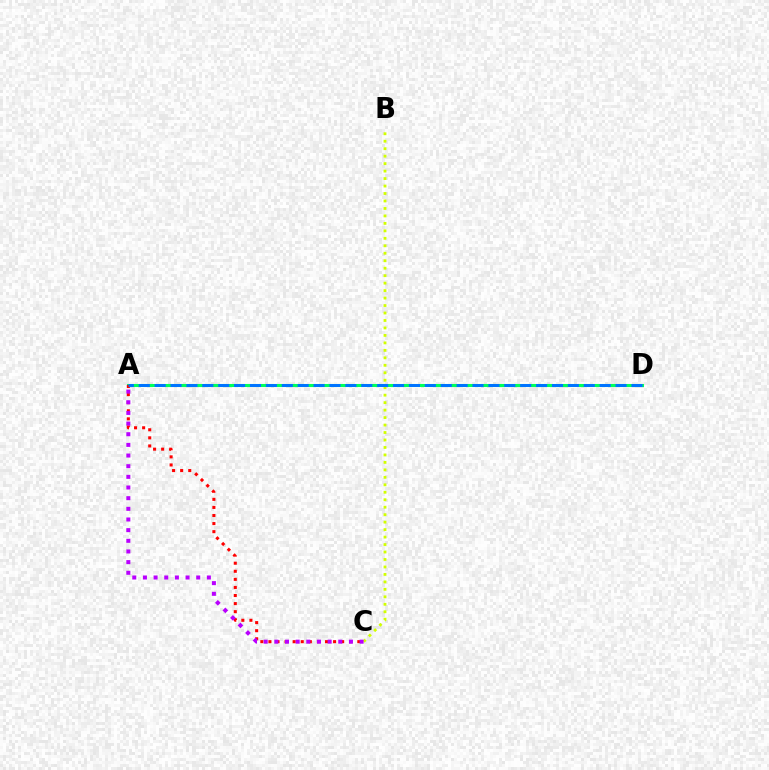{('B', 'C'): [{'color': '#d1ff00', 'line_style': 'dotted', 'thickness': 2.03}], ('A', 'D'): [{'color': '#00ff5c', 'line_style': 'solid', 'thickness': 2.21}, {'color': '#0074ff', 'line_style': 'dashed', 'thickness': 2.16}], ('A', 'C'): [{'color': '#ff0000', 'line_style': 'dotted', 'thickness': 2.2}, {'color': '#b900ff', 'line_style': 'dotted', 'thickness': 2.9}]}